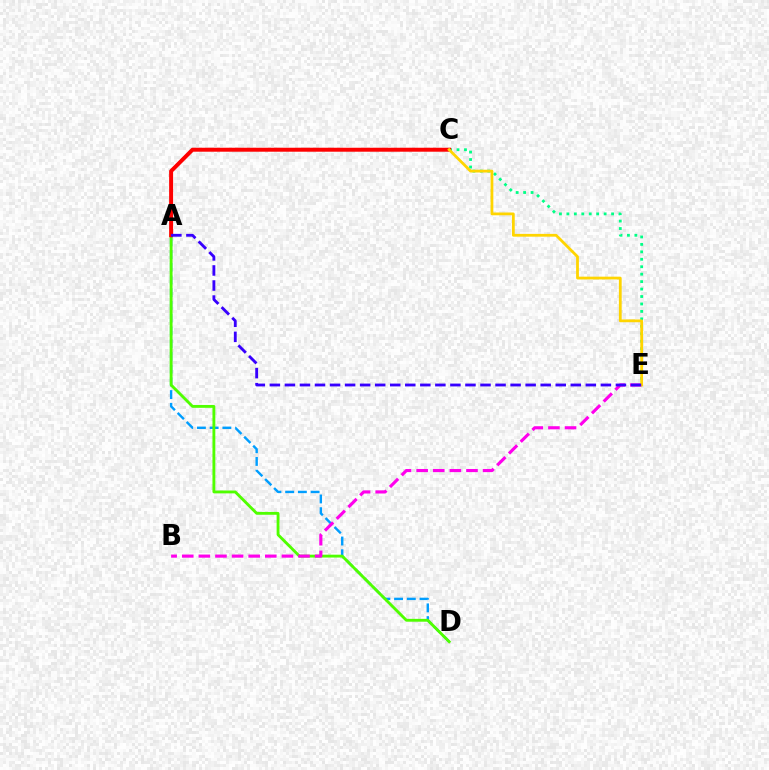{('A', 'D'): [{'color': '#009eff', 'line_style': 'dashed', 'thickness': 1.73}, {'color': '#4fff00', 'line_style': 'solid', 'thickness': 2.05}], ('C', 'E'): [{'color': '#00ff86', 'line_style': 'dotted', 'thickness': 2.02}, {'color': '#ffd500', 'line_style': 'solid', 'thickness': 2.0}], ('A', 'C'): [{'color': '#ff0000', 'line_style': 'solid', 'thickness': 2.86}], ('B', 'E'): [{'color': '#ff00ed', 'line_style': 'dashed', 'thickness': 2.26}], ('A', 'E'): [{'color': '#3700ff', 'line_style': 'dashed', 'thickness': 2.04}]}